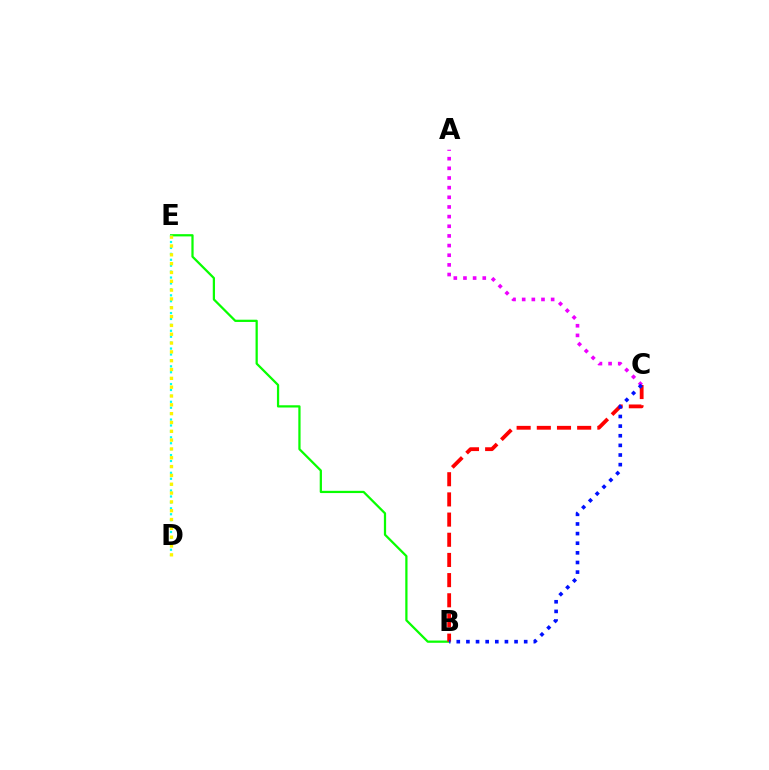{('B', 'E'): [{'color': '#08ff00', 'line_style': 'solid', 'thickness': 1.62}], ('D', 'E'): [{'color': '#00fff6', 'line_style': 'dotted', 'thickness': 1.61}, {'color': '#fcf500', 'line_style': 'dotted', 'thickness': 2.4}], ('B', 'C'): [{'color': '#ff0000', 'line_style': 'dashed', 'thickness': 2.74}, {'color': '#0010ff', 'line_style': 'dotted', 'thickness': 2.62}], ('A', 'C'): [{'color': '#ee00ff', 'line_style': 'dotted', 'thickness': 2.62}]}